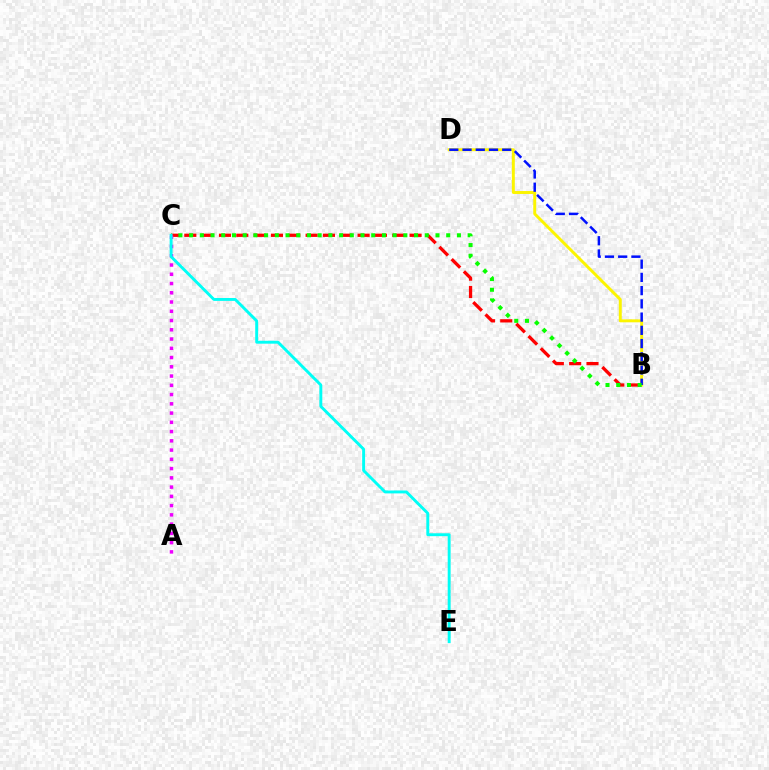{('B', 'C'): [{'color': '#ff0000', 'line_style': 'dashed', 'thickness': 2.35}, {'color': '#08ff00', 'line_style': 'dotted', 'thickness': 2.91}], ('B', 'D'): [{'color': '#fcf500', 'line_style': 'solid', 'thickness': 2.13}, {'color': '#0010ff', 'line_style': 'dashed', 'thickness': 1.8}], ('A', 'C'): [{'color': '#ee00ff', 'line_style': 'dotted', 'thickness': 2.51}], ('C', 'E'): [{'color': '#00fff6', 'line_style': 'solid', 'thickness': 2.09}]}